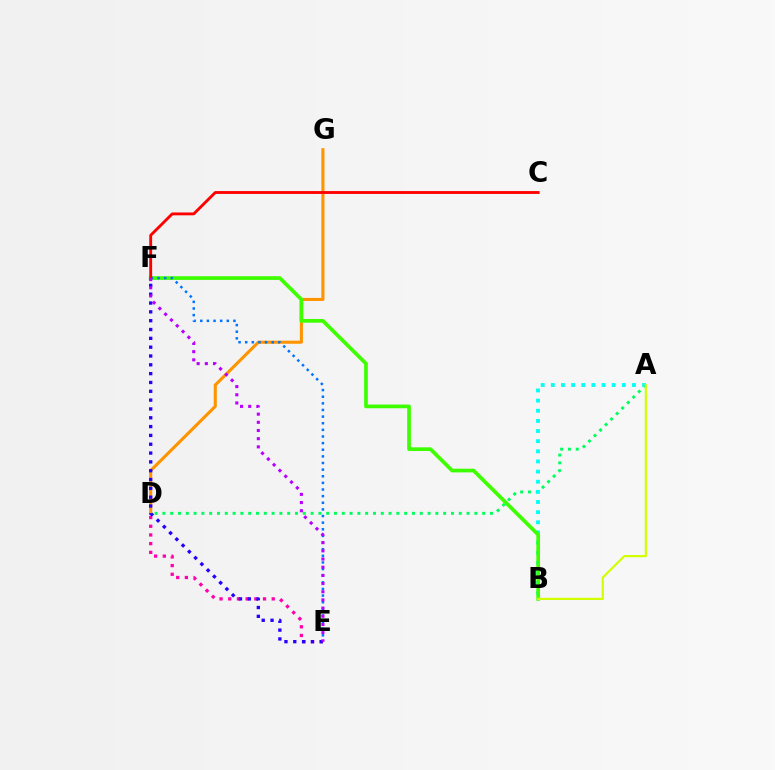{('D', 'E'): [{'color': '#ff00ac', 'line_style': 'dotted', 'thickness': 2.36}], ('D', 'G'): [{'color': '#ff9400', 'line_style': 'solid', 'thickness': 2.22}], ('A', 'D'): [{'color': '#00ff5c', 'line_style': 'dotted', 'thickness': 2.12}], ('A', 'B'): [{'color': '#00fff6', 'line_style': 'dotted', 'thickness': 2.76}, {'color': '#d1ff00', 'line_style': 'solid', 'thickness': 1.56}], ('B', 'F'): [{'color': '#3dff00', 'line_style': 'solid', 'thickness': 2.66}], ('E', 'F'): [{'color': '#0074ff', 'line_style': 'dotted', 'thickness': 1.8}, {'color': '#2500ff', 'line_style': 'dotted', 'thickness': 2.4}, {'color': '#b900ff', 'line_style': 'dotted', 'thickness': 2.22}], ('C', 'F'): [{'color': '#ff0000', 'line_style': 'solid', 'thickness': 2.06}]}